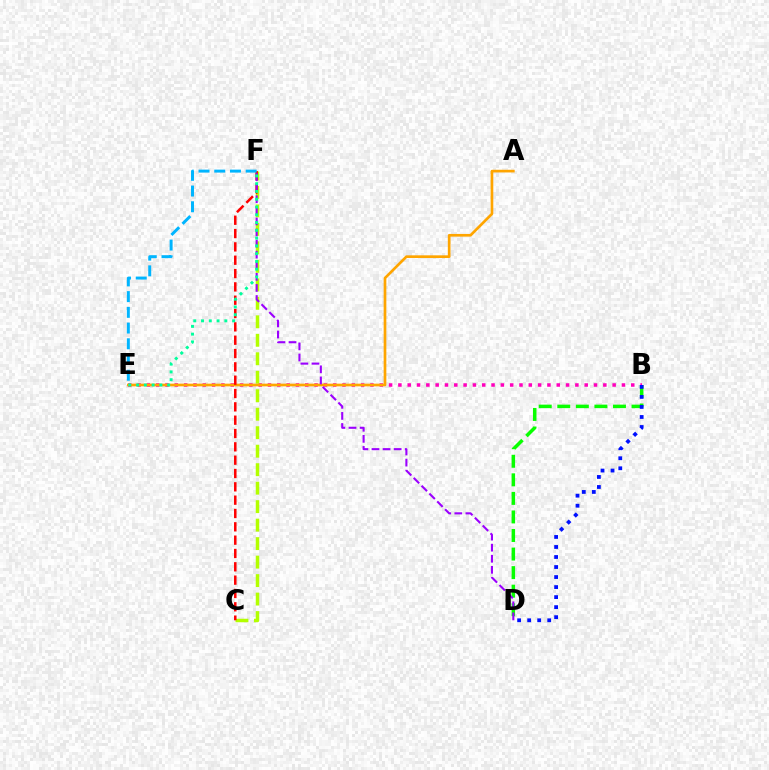{('B', 'E'): [{'color': '#ff00bd', 'line_style': 'dotted', 'thickness': 2.53}], ('C', 'F'): [{'color': '#b3ff00', 'line_style': 'dashed', 'thickness': 2.51}, {'color': '#ff0000', 'line_style': 'dashed', 'thickness': 1.81}], ('A', 'E'): [{'color': '#ffa500', 'line_style': 'solid', 'thickness': 1.93}], ('B', 'D'): [{'color': '#08ff00', 'line_style': 'dashed', 'thickness': 2.52}, {'color': '#0010ff', 'line_style': 'dotted', 'thickness': 2.72}], ('D', 'F'): [{'color': '#9b00ff', 'line_style': 'dashed', 'thickness': 1.51}], ('E', 'F'): [{'color': '#00ff9d', 'line_style': 'dotted', 'thickness': 2.11}, {'color': '#00b5ff', 'line_style': 'dashed', 'thickness': 2.14}]}